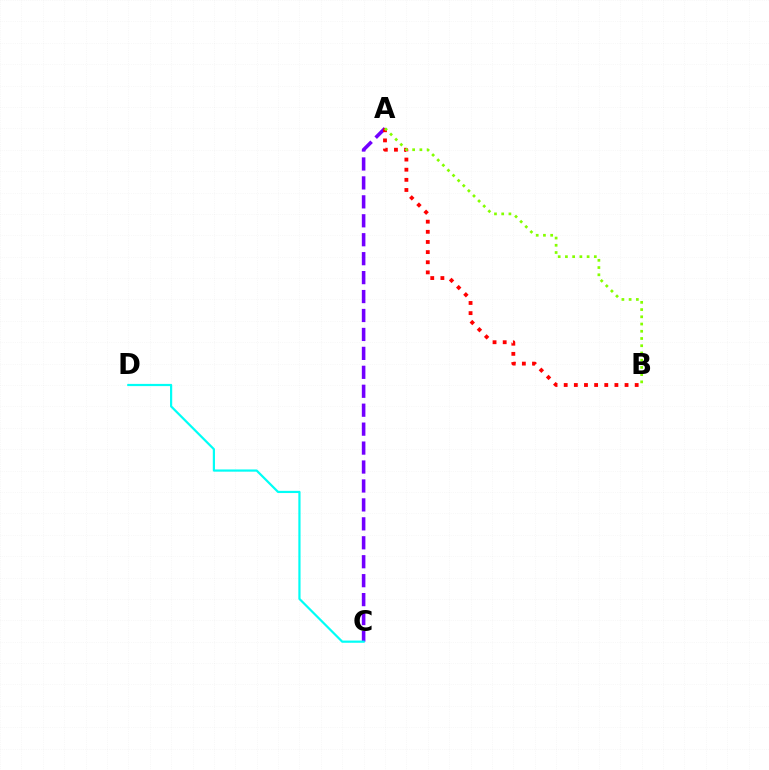{('A', 'C'): [{'color': '#7200ff', 'line_style': 'dashed', 'thickness': 2.57}], ('A', 'B'): [{'color': '#ff0000', 'line_style': 'dotted', 'thickness': 2.76}, {'color': '#84ff00', 'line_style': 'dotted', 'thickness': 1.96}], ('C', 'D'): [{'color': '#00fff6', 'line_style': 'solid', 'thickness': 1.59}]}